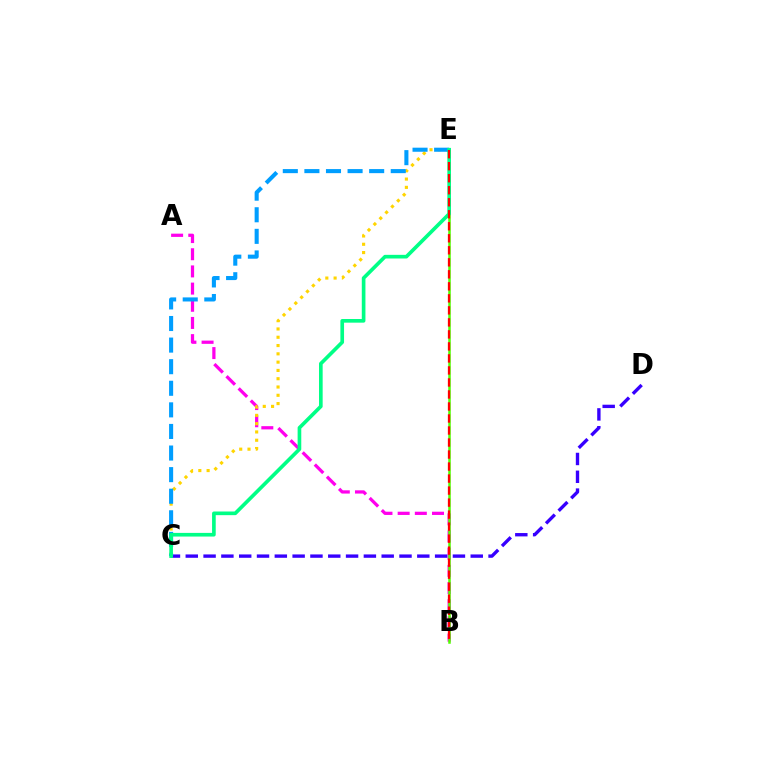{('A', 'B'): [{'color': '#ff00ed', 'line_style': 'dashed', 'thickness': 2.33}], ('B', 'E'): [{'color': '#4fff00', 'line_style': 'solid', 'thickness': 1.81}, {'color': '#ff0000', 'line_style': 'dashed', 'thickness': 1.63}], ('C', 'E'): [{'color': '#ffd500', 'line_style': 'dotted', 'thickness': 2.25}, {'color': '#009eff', 'line_style': 'dashed', 'thickness': 2.93}, {'color': '#00ff86', 'line_style': 'solid', 'thickness': 2.63}], ('C', 'D'): [{'color': '#3700ff', 'line_style': 'dashed', 'thickness': 2.42}]}